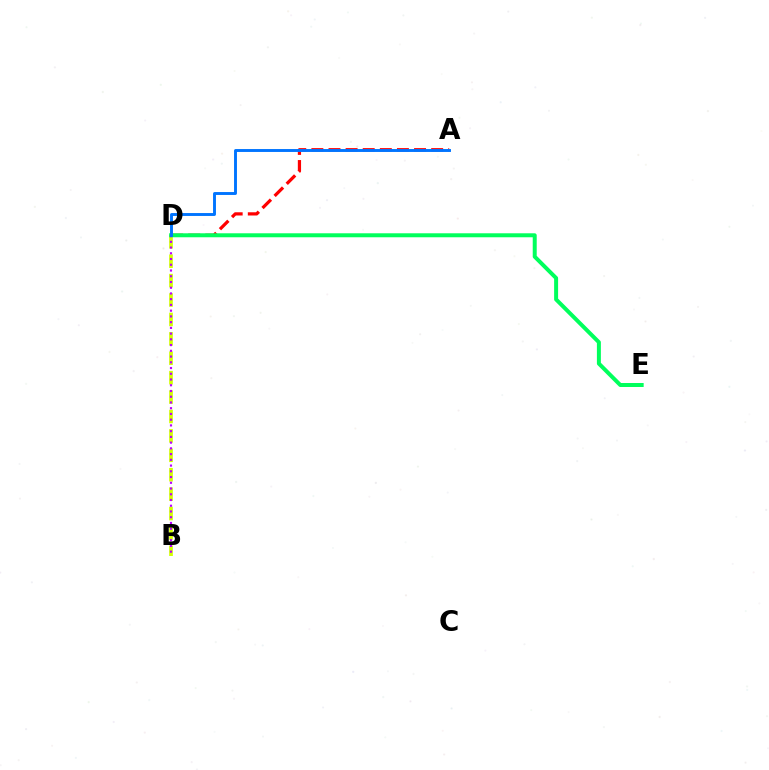{('A', 'D'): [{'color': '#ff0000', 'line_style': 'dashed', 'thickness': 2.32}, {'color': '#0074ff', 'line_style': 'solid', 'thickness': 2.09}], ('B', 'D'): [{'color': '#d1ff00', 'line_style': 'dashed', 'thickness': 2.64}, {'color': '#b900ff', 'line_style': 'dotted', 'thickness': 1.56}], ('D', 'E'): [{'color': '#00ff5c', 'line_style': 'solid', 'thickness': 2.87}]}